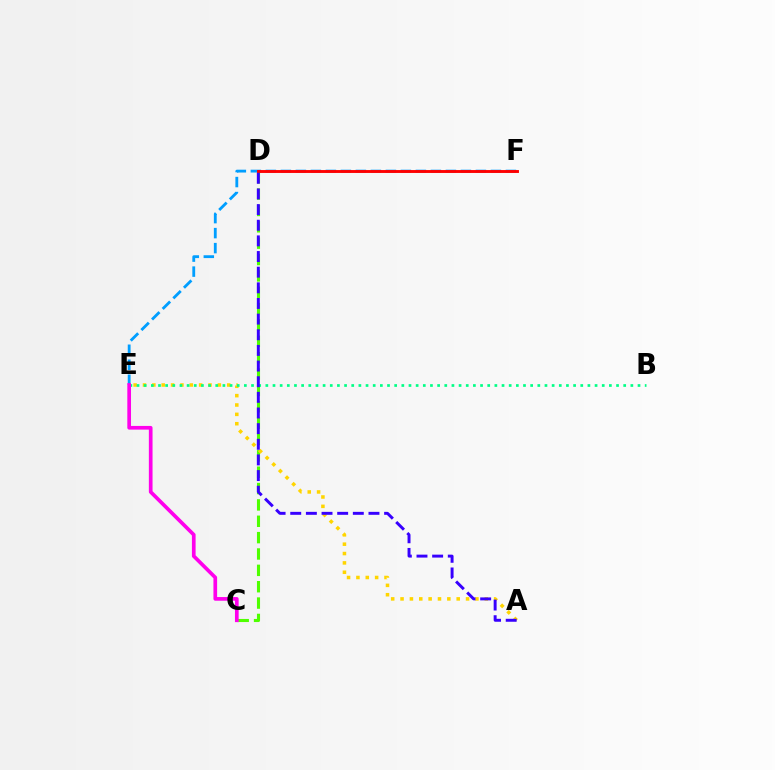{('C', 'D'): [{'color': '#4fff00', 'line_style': 'dashed', 'thickness': 2.22}], ('E', 'F'): [{'color': '#009eff', 'line_style': 'dashed', 'thickness': 2.04}], ('A', 'E'): [{'color': '#ffd500', 'line_style': 'dotted', 'thickness': 2.54}], ('B', 'E'): [{'color': '#00ff86', 'line_style': 'dotted', 'thickness': 1.94}], ('D', 'F'): [{'color': '#ff0000', 'line_style': 'solid', 'thickness': 2.09}], ('A', 'D'): [{'color': '#3700ff', 'line_style': 'dashed', 'thickness': 2.13}], ('C', 'E'): [{'color': '#ff00ed', 'line_style': 'solid', 'thickness': 2.65}]}